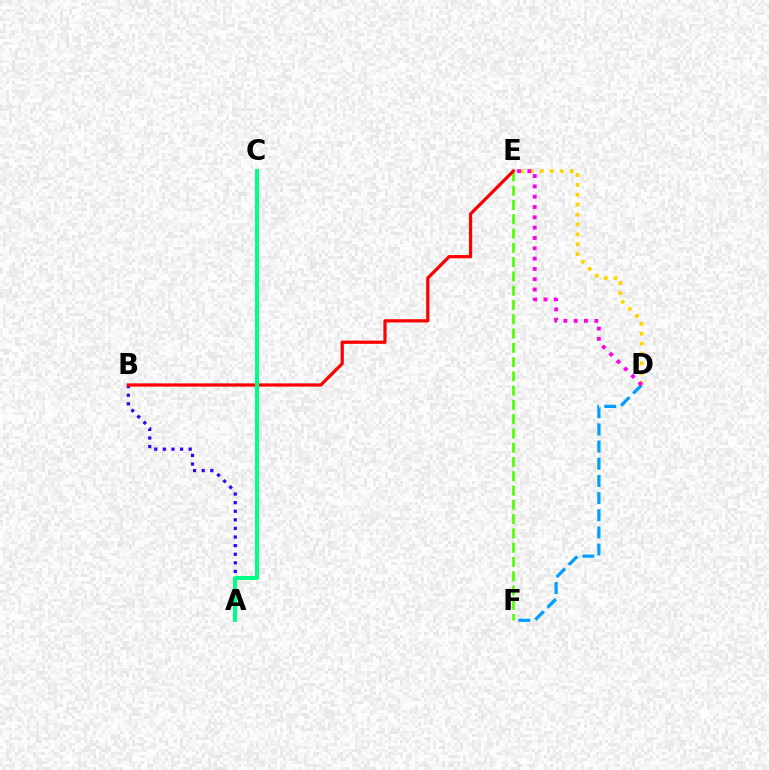{('E', 'F'): [{'color': '#4fff00', 'line_style': 'dashed', 'thickness': 1.94}], ('A', 'B'): [{'color': '#3700ff', 'line_style': 'dotted', 'thickness': 2.34}], ('D', 'E'): [{'color': '#ffd500', 'line_style': 'dotted', 'thickness': 2.69}, {'color': '#ff00ed', 'line_style': 'dotted', 'thickness': 2.8}], ('B', 'E'): [{'color': '#ff0000', 'line_style': 'solid', 'thickness': 2.33}], ('D', 'F'): [{'color': '#009eff', 'line_style': 'dashed', 'thickness': 2.33}], ('A', 'C'): [{'color': '#00ff86', 'line_style': 'solid', 'thickness': 2.86}]}